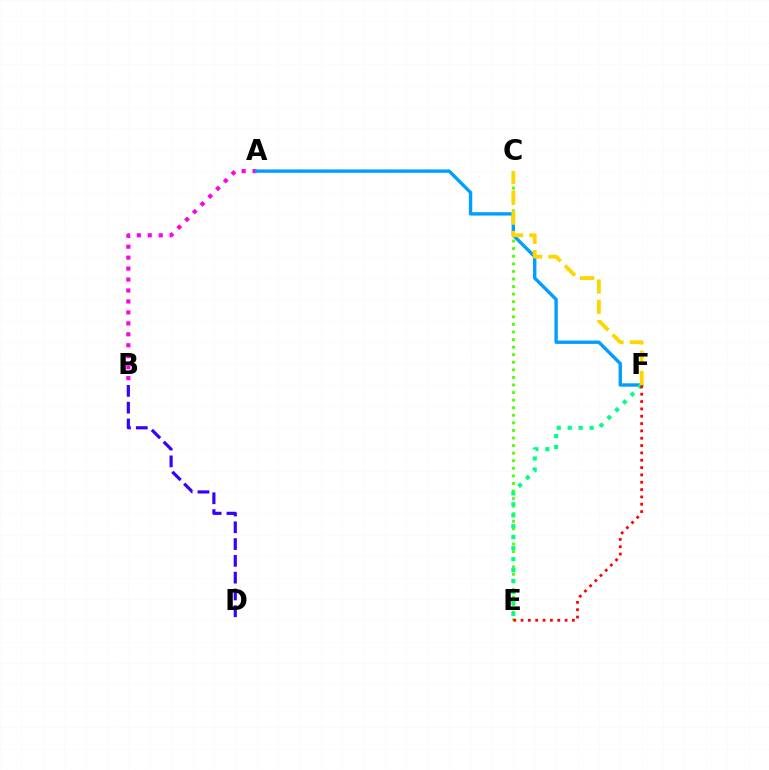{('A', 'B'): [{'color': '#ff00ed', 'line_style': 'dotted', 'thickness': 2.98}], ('C', 'E'): [{'color': '#4fff00', 'line_style': 'dotted', 'thickness': 2.06}], ('A', 'F'): [{'color': '#009eff', 'line_style': 'solid', 'thickness': 2.42}], ('E', 'F'): [{'color': '#00ff86', 'line_style': 'dotted', 'thickness': 2.98}, {'color': '#ff0000', 'line_style': 'dotted', 'thickness': 1.99}], ('B', 'D'): [{'color': '#3700ff', 'line_style': 'dashed', 'thickness': 2.28}], ('C', 'F'): [{'color': '#ffd500', 'line_style': 'dashed', 'thickness': 2.75}]}